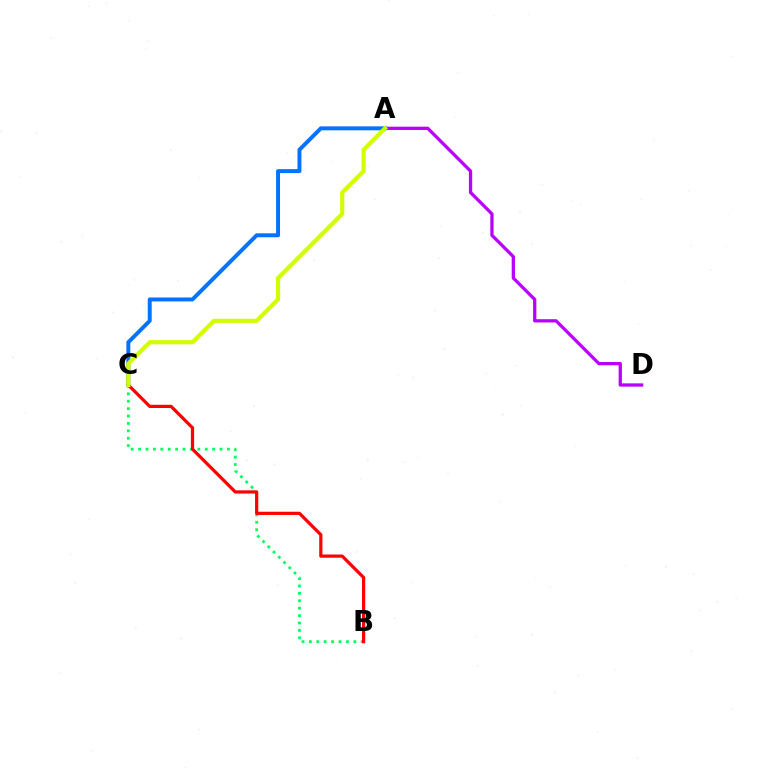{('A', 'D'): [{'color': '#b900ff', 'line_style': 'solid', 'thickness': 2.36}], ('B', 'C'): [{'color': '#00ff5c', 'line_style': 'dotted', 'thickness': 2.01}, {'color': '#ff0000', 'line_style': 'solid', 'thickness': 2.31}], ('A', 'C'): [{'color': '#0074ff', 'line_style': 'solid', 'thickness': 2.85}, {'color': '#d1ff00', 'line_style': 'solid', 'thickness': 2.99}]}